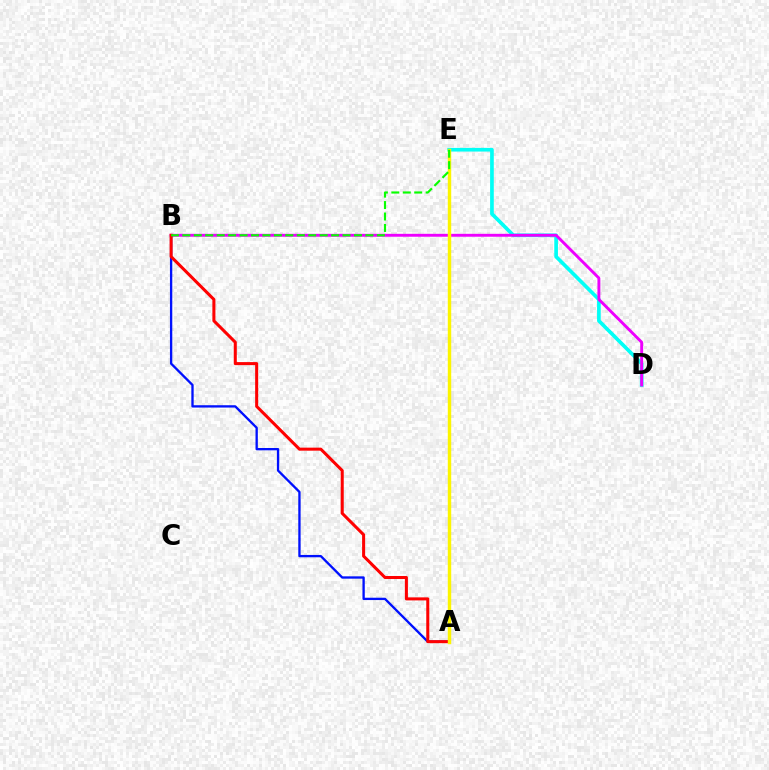{('D', 'E'): [{'color': '#00fff6', 'line_style': 'solid', 'thickness': 2.64}], ('B', 'D'): [{'color': '#ee00ff', 'line_style': 'solid', 'thickness': 2.09}], ('A', 'B'): [{'color': '#0010ff', 'line_style': 'solid', 'thickness': 1.68}, {'color': '#ff0000', 'line_style': 'solid', 'thickness': 2.19}], ('A', 'E'): [{'color': '#fcf500', 'line_style': 'solid', 'thickness': 2.46}], ('B', 'E'): [{'color': '#08ff00', 'line_style': 'dashed', 'thickness': 1.55}]}